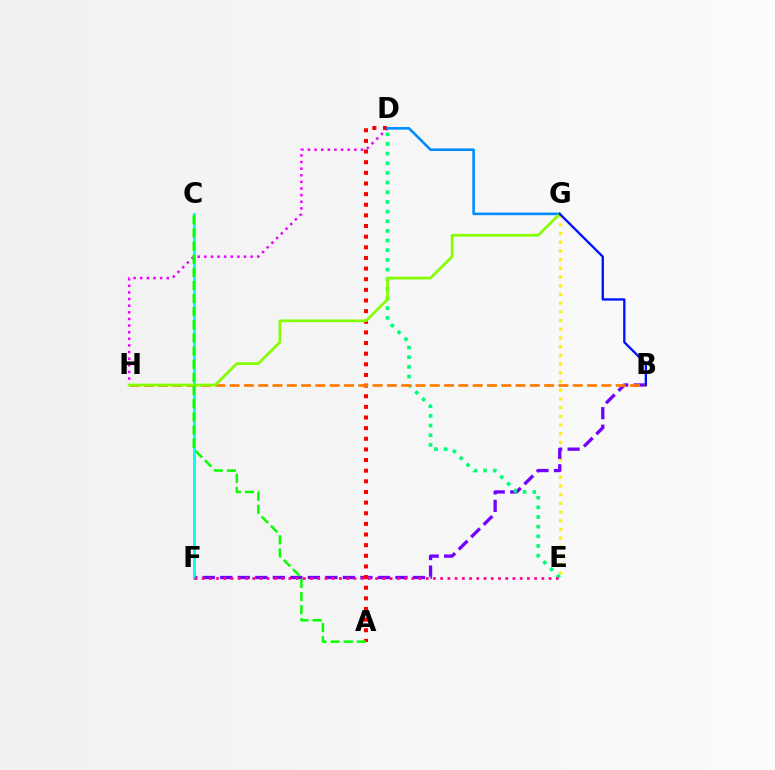{('E', 'G'): [{'color': '#fcf500', 'line_style': 'dotted', 'thickness': 2.36}], ('B', 'F'): [{'color': '#7200ff', 'line_style': 'dashed', 'thickness': 2.38}], ('D', 'H'): [{'color': '#ee00ff', 'line_style': 'dotted', 'thickness': 1.8}], ('D', 'E'): [{'color': '#00ff74', 'line_style': 'dotted', 'thickness': 2.63}], ('C', 'F'): [{'color': '#00fff6', 'line_style': 'solid', 'thickness': 2.13}], ('A', 'D'): [{'color': '#ff0000', 'line_style': 'dotted', 'thickness': 2.89}], ('D', 'G'): [{'color': '#008cff', 'line_style': 'solid', 'thickness': 1.87}], ('E', 'F'): [{'color': '#ff0094', 'line_style': 'dotted', 'thickness': 1.96}], ('B', 'H'): [{'color': '#ff7c00', 'line_style': 'dashed', 'thickness': 1.94}], ('G', 'H'): [{'color': '#84ff00', 'line_style': 'solid', 'thickness': 1.94}], ('B', 'G'): [{'color': '#0010ff', 'line_style': 'solid', 'thickness': 1.67}], ('A', 'C'): [{'color': '#08ff00', 'line_style': 'dashed', 'thickness': 1.78}]}